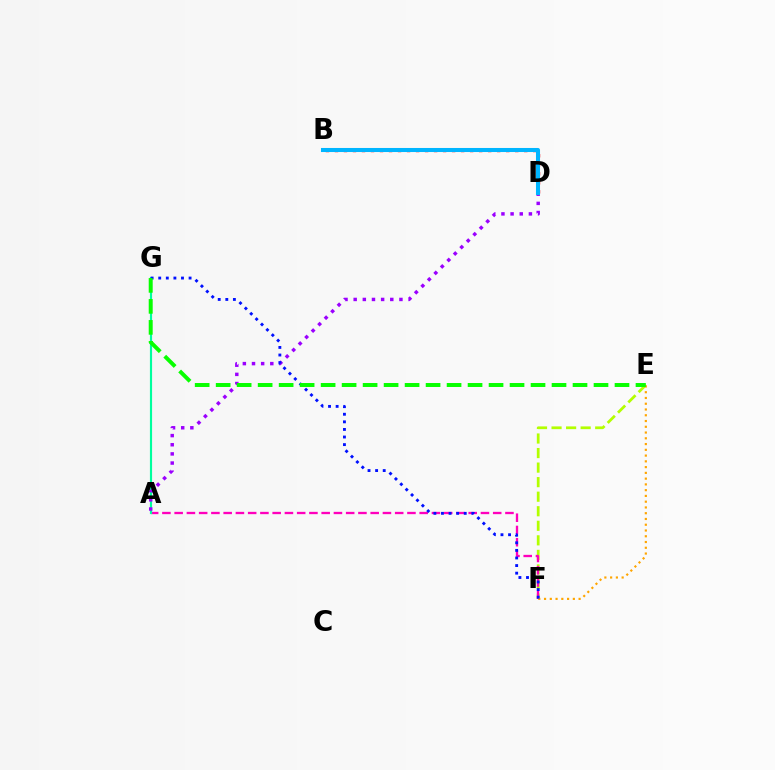{('E', 'F'): [{'color': '#b3ff00', 'line_style': 'dashed', 'thickness': 1.98}, {'color': '#ffa500', 'line_style': 'dotted', 'thickness': 1.57}], ('B', 'D'): [{'color': '#ff0000', 'line_style': 'dotted', 'thickness': 2.45}, {'color': '#00b5ff', 'line_style': 'solid', 'thickness': 2.92}], ('A', 'F'): [{'color': '#ff00bd', 'line_style': 'dashed', 'thickness': 1.66}], ('A', 'G'): [{'color': '#00ff9d', 'line_style': 'solid', 'thickness': 1.55}], ('A', 'D'): [{'color': '#9b00ff', 'line_style': 'dotted', 'thickness': 2.49}], ('F', 'G'): [{'color': '#0010ff', 'line_style': 'dotted', 'thickness': 2.06}], ('E', 'G'): [{'color': '#08ff00', 'line_style': 'dashed', 'thickness': 2.85}]}